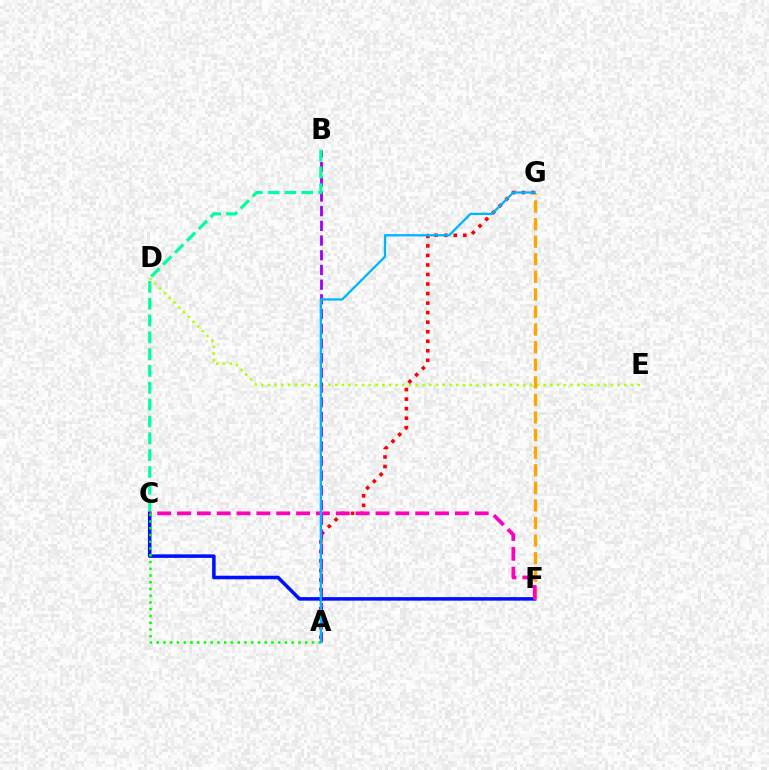{('D', 'E'): [{'color': '#b3ff00', 'line_style': 'dotted', 'thickness': 1.83}], ('A', 'G'): [{'color': '#ff0000', 'line_style': 'dotted', 'thickness': 2.59}, {'color': '#00b5ff', 'line_style': 'solid', 'thickness': 1.66}], ('A', 'B'): [{'color': '#9b00ff', 'line_style': 'dashed', 'thickness': 2.0}], ('B', 'C'): [{'color': '#00ff9d', 'line_style': 'dashed', 'thickness': 2.28}], ('C', 'F'): [{'color': '#0010ff', 'line_style': 'solid', 'thickness': 2.55}, {'color': '#ff00bd', 'line_style': 'dashed', 'thickness': 2.7}], ('F', 'G'): [{'color': '#ffa500', 'line_style': 'dashed', 'thickness': 2.39}], ('A', 'C'): [{'color': '#08ff00', 'line_style': 'dotted', 'thickness': 1.83}]}